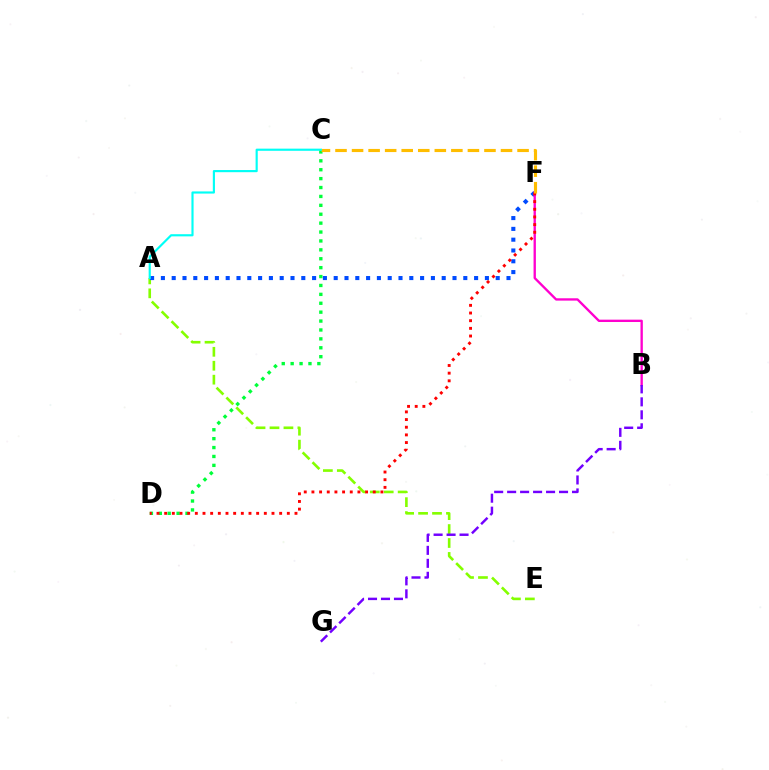{('A', 'E'): [{'color': '#84ff00', 'line_style': 'dashed', 'thickness': 1.89}], ('C', 'D'): [{'color': '#00ff39', 'line_style': 'dotted', 'thickness': 2.42}], ('A', 'F'): [{'color': '#004bff', 'line_style': 'dotted', 'thickness': 2.93}], ('B', 'F'): [{'color': '#ff00cf', 'line_style': 'solid', 'thickness': 1.69}], ('D', 'F'): [{'color': '#ff0000', 'line_style': 'dotted', 'thickness': 2.08}], ('C', 'F'): [{'color': '#ffbd00', 'line_style': 'dashed', 'thickness': 2.25}], ('A', 'C'): [{'color': '#00fff6', 'line_style': 'solid', 'thickness': 1.55}], ('B', 'G'): [{'color': '#7200ff', 'line_style': 'dashed', 'thickness': 1.76}]}